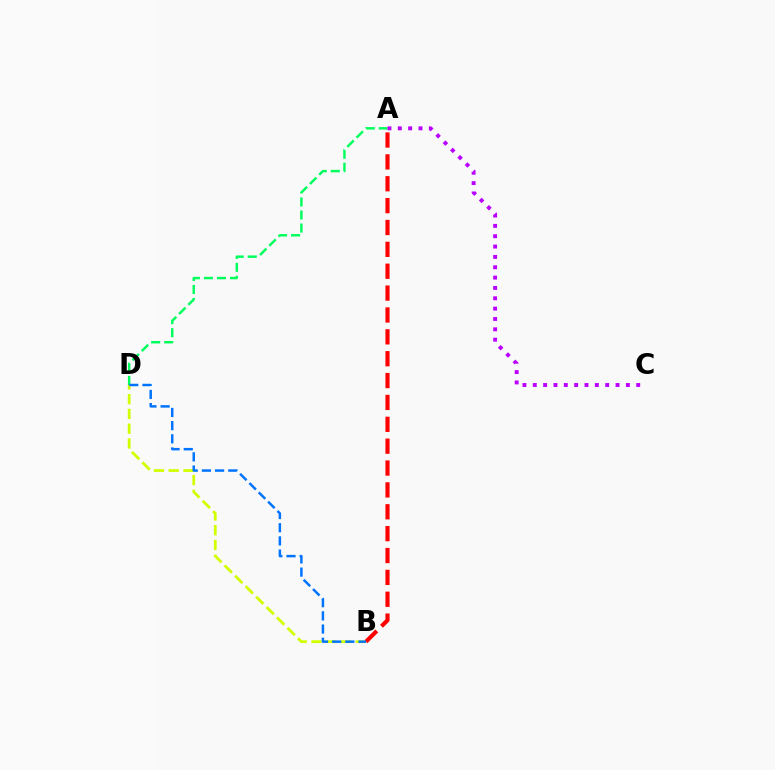{('B', 'D'): [{'color': '#d1ff00', 'line_style': 'dashed', 'thickness': 2.01}, {'color': '#0074ff', 'line_style': 'dashed', 'thickness': 1.79}], ('A', 'D'): [{'color': '#00ff5c', 'line_style': 'dashed', 'thickness': 1.77}], ('A', 'B'): [{'color': '#ff0000', 'line_style': 'dashed', 'thickness': 2.97}], ('A', 'C'): [{'color': '#b900ff', 'line_style': 'dotted', 'thickness': 2.81}]}